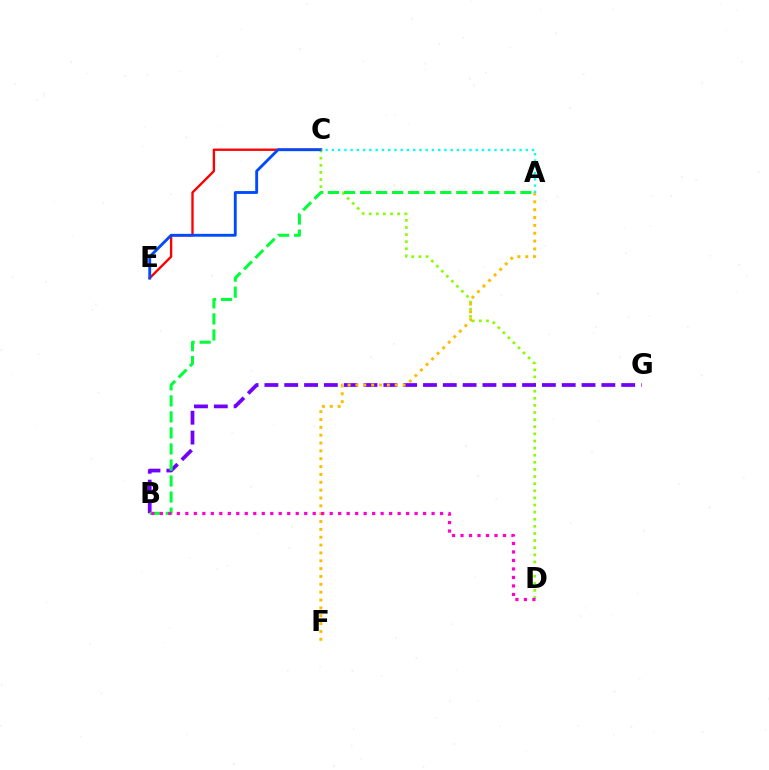{('C', 'D'): [{'color': '#84ff00', 'line_style': 'dotted', 'thickness': 1.93}], ('B', 'G'): [{'color': '#7200ff', 'line_style': 'dashed', 'thickness': 2.69}], ('A', 'B'): [{'color': '#00ff39', 'line_style': 'dashed', 'thickness': 2.18}], ('A', 'F'): [{'color': '#ffbd00', 'line_style': 'dotted', 'thickness': 2.13}], ('B', 'D'): [{'color': '#ff00cf', 'line_style': 'dotted', 'thickness': 2.31}], ('C', 'E'): [{'color': '#ff0000', 'line_style': 'solid', 'thickness': 1.7}, {'color': '#004bff', 'line_style': 'solid', 'thickness': 2.06}], ('A', 'C'): [{'color': '#00fff6', 'line_style': 'dotted', 'thickness': 1.7}]}